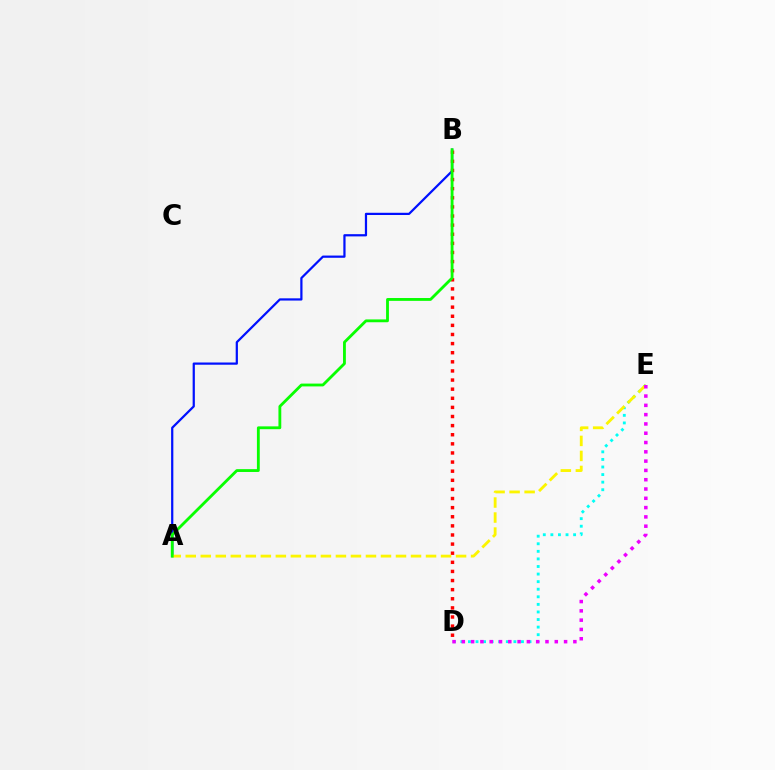{('D', 'E'): [{'color': '#00fff6', 'line_style': 'dotted', 'thickness': 2.06}, {'color': '#ee00ff', 'line_style': 'dotted', 'thickness': 2.53}], ('A', 'B'): [{'color': '#0010ff', 'line_style': 'solid', 'thickness': 1.6}, {'color': '#08ff00', 'line_style': 'solid', 'thickness': 2.04}], ('B', 'D'): [{'color': '#ff0000', 'line_style': 'dotted', 'thickness': 2.48}], ('A', 'E'): [{'color': '#fcf500', 'line_style': 'dashed', 'thickness': 2.04}]}